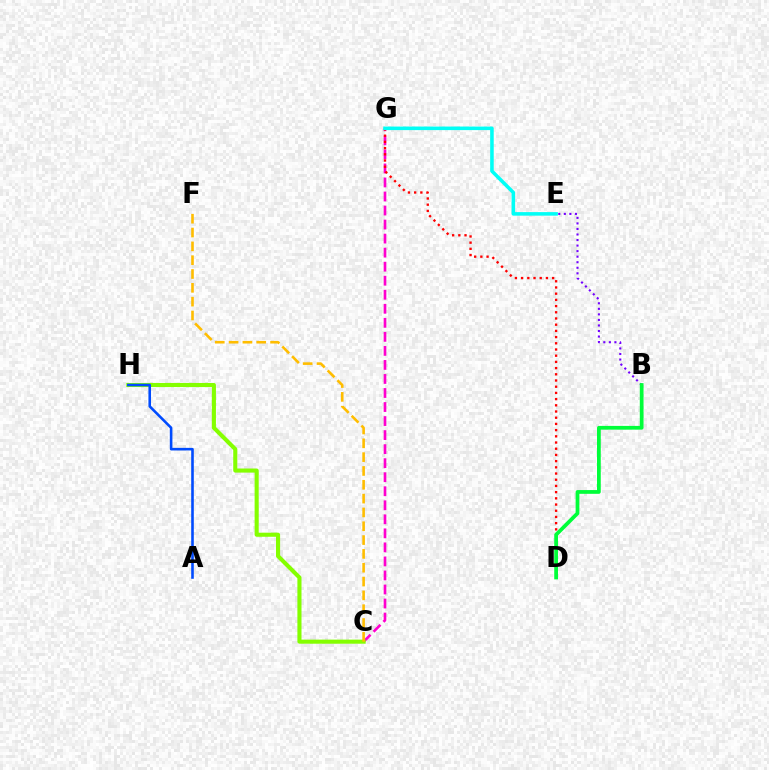{('C', 'G'): [{'color': '#ff00cf', 'line_style': 'dashed', 'thickness': 1.91}], ('D', 'G'): [{'color': '#ff0000', 'line_style': 'dotted', 'thickness': 1.69}], ('C', 'H'): [{'color': '#84ff00', 'line_style': 'solid', 'thickness': 2.95}], ('C', 'F'): [{'color': '#ffbd00', 'line_style': 'dashed', 'thickness': 1.88}], ('A', 'H'): [{'color': '#004bff', 'line_style': 'solid', 'thickness': 1.87}], ('E', 'G'): [{'color': '#00fff6', 'line_style': 'solid', 'thickness': 2.55}], ('B', 'E'): [{'color': '#7200ff', 'line_style': 'dotted', 'thickness': 1.51}], ('B', 'D'): [{'color': '#00ff39', 'line_style': 'solid', 'thickness': 2.7}]}